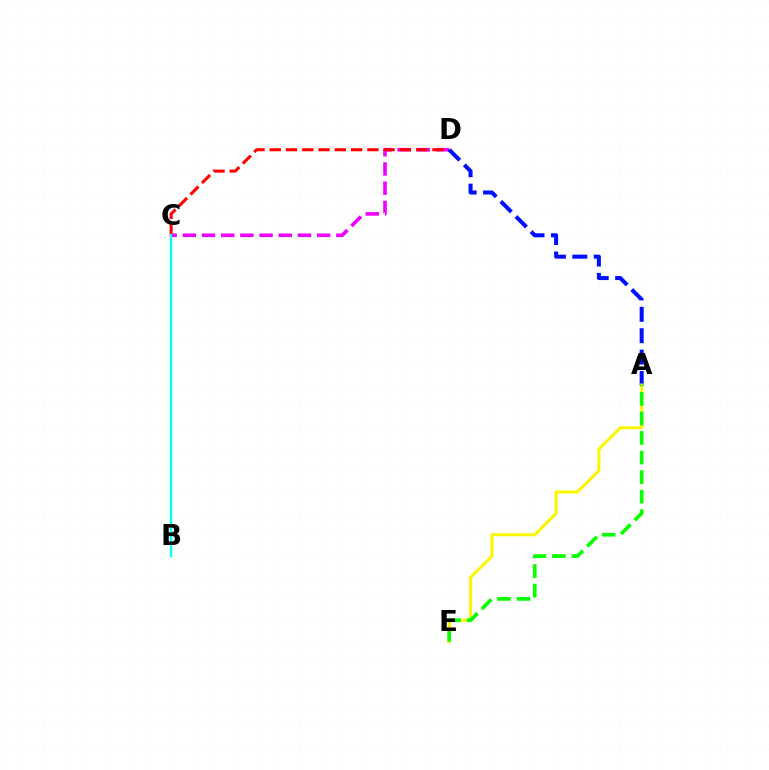{('C', 'D'): [{'color': '#ee00ff', 'line_style': 'dashed', 'thickness': 2.61}, {'color': '#ff0000', 'line_style': 'dashed', 'thickness': 2.21}], ('B', 'C'): [{'color': '#00fff6', 'line_style': 'solid', 'thickness': 1.71}], ('A', 'D'): [{'color': '#0010ff', 'line_style': 'dashed', 'thickness': 2.91}], ('A', 'E'): [{'color': '#fcf500', 'line_style': 'solid', 'thickness': 2.17}, {'color': '#08ff00', 'line_style': 'dashed', 'thickness': 2.65}]}